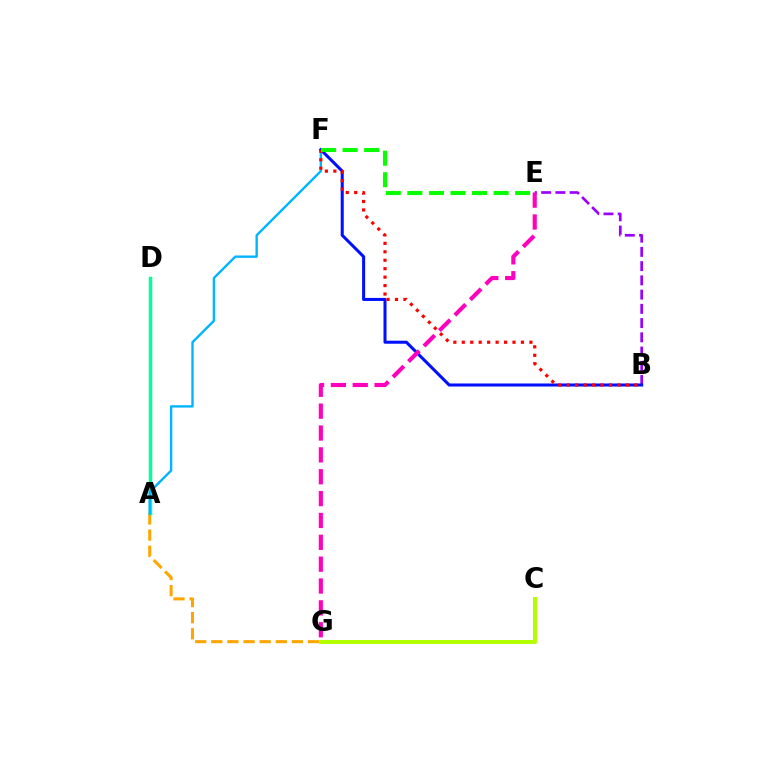{('A', 'G'): [{'color': '#ffa500', 'line_style': 'dashed', 'thickness': 2.19}], ('A', 'D'): [{'color': '#00ff9d', 'line_style': 'solid', 'thickness': 2.5}], ('B', 'E'): [{'color': '#9b00ff', 'line_style': 'dashed', 'thickness': 1.93}], ('A', 'F'): [{'color': '#00b5ff', 'line_style': 'solid', 'thickness': 1.71}], ('C', 'G'): [{'color': '#b3ff00', 'line_style': 'solid', 'thickness': 2.89}], ('B', 'F'): [{'color': '#0010ff', 'line_style': 'solid', 'thickness': 2.19}, {'color': '#ff0000', 'line_style': 'dotted', 'thickness': 2.3}], ('E', 'G'): [{'color': '#ff00bd', 'line_style': 'dashed', 'thickness': 2.97}], ('E', 'F'): [{'color': '#08ff00', 'line_style': 'dashed', 'thickness': 2.93}]}